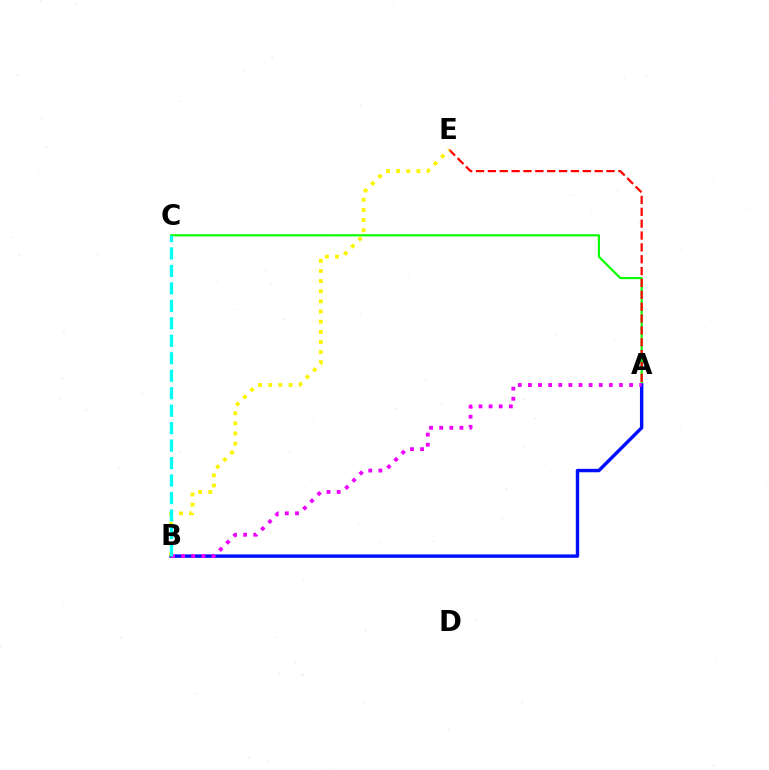{('A', 'C'): [{'color': '#08ff00', 'line_style': 'solid', 'thickness': 1.56}], ('A', 'B'): [{'color': '#0010ff', 'line_style': 'solid', 'thickness': 2.46}, {'color': '#ee00ff', 'line_style': 'dotted', 'thickness': 2.75}], ('A', 'E'): [{'color': '#ff0000', 'line_style': 'dashed', 'thickness': 1.61}], ('B', 'E'): [{'color': '#fcf500', 'line_style': 'dotted', 'thickness': 2.75}], ('B', 'C'): [{'color': '#00fff6', 'line_style': 'dashed', 'thickness': 2.37}]}